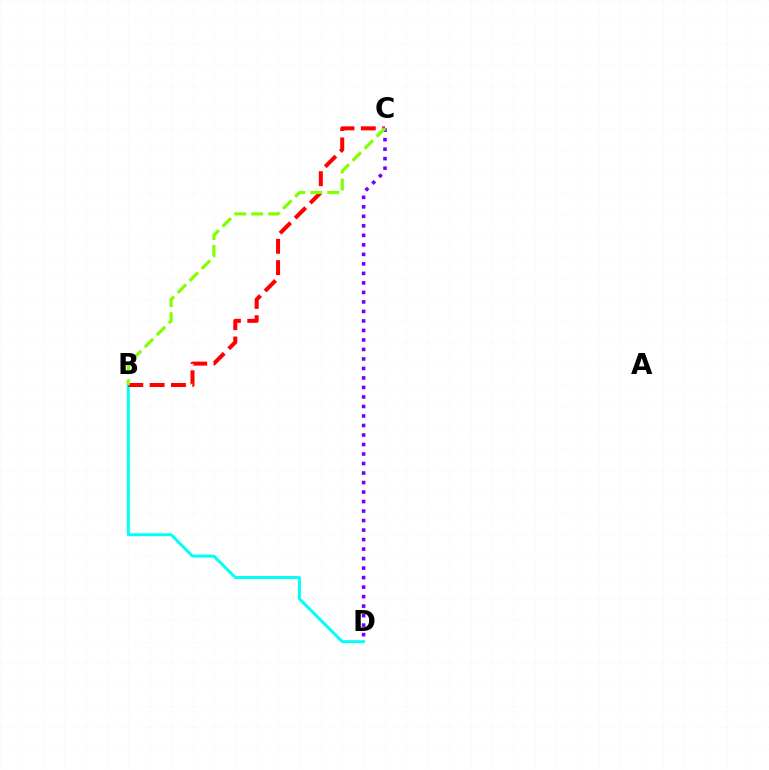{('C', 'D'): [{'color': '#7200ff', 'line_style': 'dotted', 'thickness': 2.58}], ('B', 'D'): [{'color': '#00fff6', 'line_style': 'solid', 'thickness': 2.14}], ('B', 'C'): [{'color': '#ff0000', 'line_style': 'dashed', 'thickness': 2.9}, {'color': '#84ff00', 'line_style': 'dashed', 'thickness': 2.31}]}